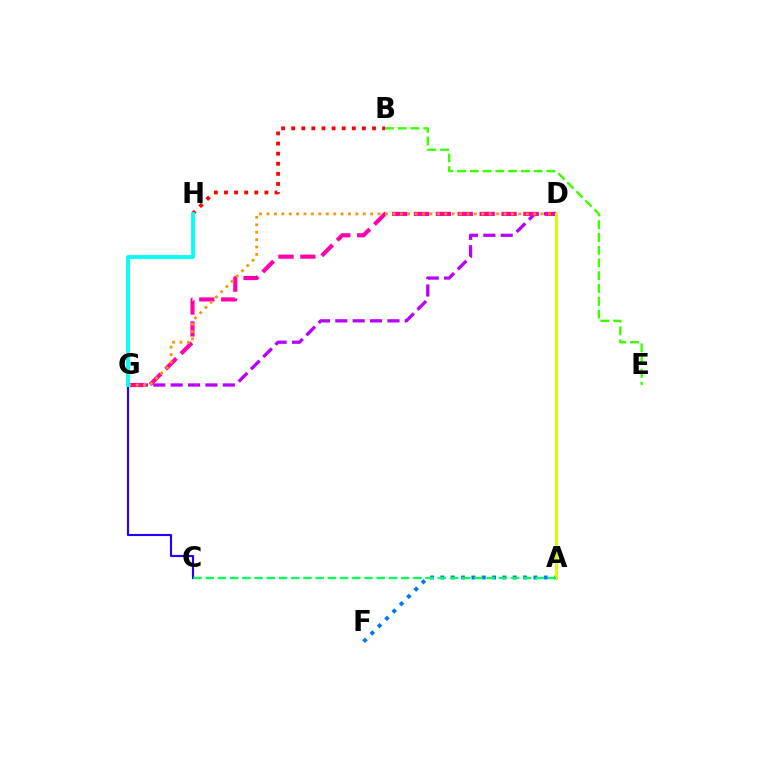{('D', 'G'): [{'color': '#b900ff', 'line_style': 'dashed', 'thickness': 2.36}, {'color': '#ff00ac', 'line_style': 'dashed', 'thickness': 2.97}, {'color': '#ff9400', 'line_style': 'dotted', 'thickness': 2.01}], ('B', 'E'): [{'color': '#3dff00', 'line_style': 'dashed', 'thickness': 1.73}], ('B', 'H'): [{'color': '#ff0000', 'line_style': 'dotted', 'thickness': 2.75}], ('C', 'G'): [{'color': '#2500ff', 'line_style': 'solid', 'thickness': 1.54}], ('A', 'F'): [{'color': '#0074ff', 'line_style': 'dotted', 'thickness': 2.81}], ('G', 'H'): [{'color': '#00fff6', 'line_style': 'solid', 'thickness': 2.75}], ('A', 'D'): [{'color': '#d1ff00', 'line_style': 'solid', 'thickness': 2.21}], ('A', 'C'): [{'color': '#00ff5c', 'line_style': 'dashed', 'thickness': 1.66}]}